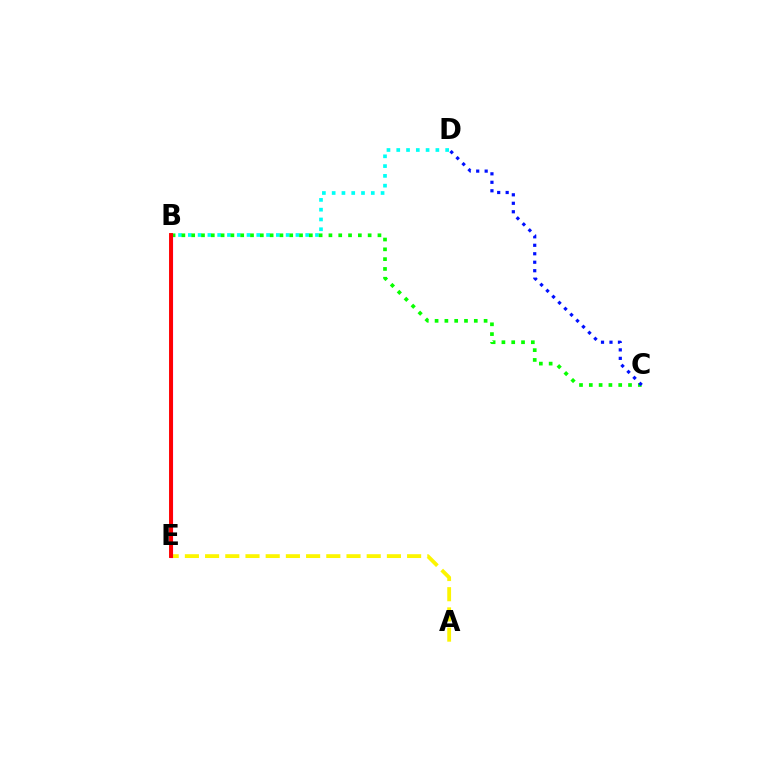{('B', 'D'): [{'color': '#00fff6', 'line_style': 'dotted', 'thickness': 2.66}], ('B', 'C'): [{'color': '#08ff00', 'line_style': 'dotted', 'thickness': 2.66}], ('A', 'E'): [{'color': '#fcf500', 'line_style': 'dashed', 'thickness': 2.74}], ('B', 'E'): [{'color': '#ee00ff', 'line_style': 'solid', 'thickness': 2.28}, {'color': '#ff0000', 'line_style': 'solid', 'thickness': 2.81}], ('C', 'D'): [{'color': '#0010ff', 'line_style': 'dotted', 'thickness': 2.3}]}